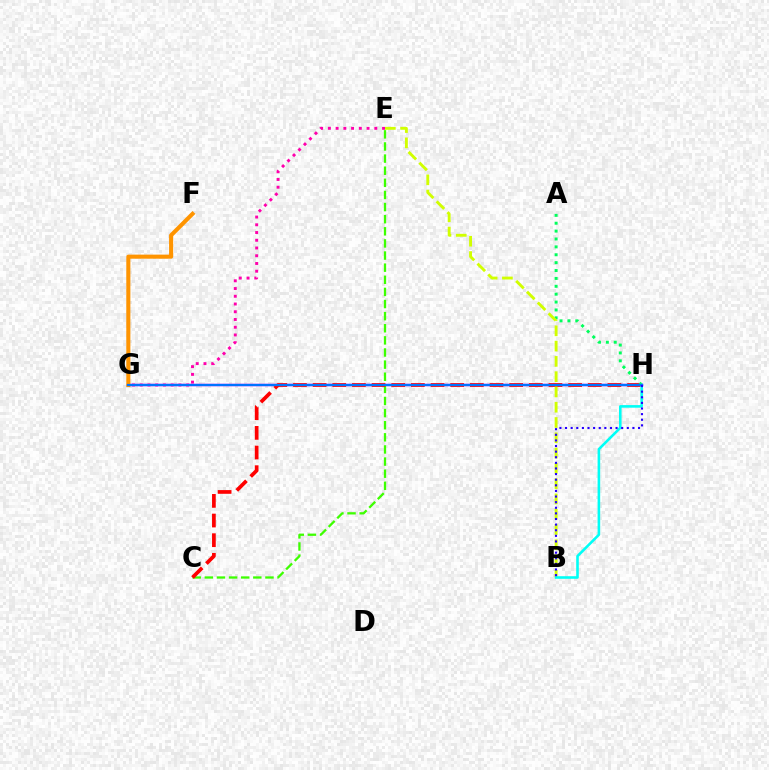{('G', 'H'): [{'color': '#b900ff', 'line_style': 'solid', 'thickness': 1.74}, {'color': '#0074ff', 'line_style': 'solid', 'thickness': 1.6}], ('E', 'G'): [{'color': '#ff00ac', 'line_style': 'dotted', 'thickness': 2.1}], ('C', 'E'): [{'color': '#3dff00', 'line_style': 'dashed', 'thickness': 1.65}], ('F', 'G'): [{'color': '#ff9400', 'line_style': 'solid', 'thickness': 2.94}], ('C', 'H'): [{'color': '#ff0000', 'line_style': 'dashed', 'thickness': 2.67}], ('A', 'H'): [{'color': '#00ff5c', 'line_style': 'dotted', 'thickness': 2.14}], ('B', 'E'): [{'color': '#d1ff00', 'line_style': 'dashed', 'thickness': 2.08}], ('B', 'H'): [{'color': '#00fff6', 'line_style': 'solid', 'thickness': 1.87}, {'color': '#2500ff', 'line_style': 'dotted', 'thickness': 1.53}]}